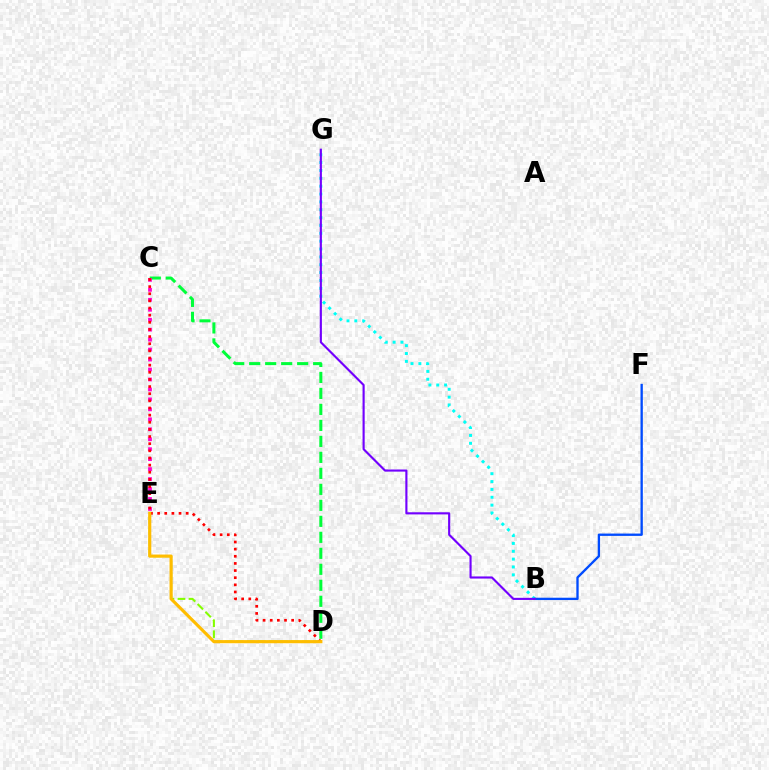{('D', 'E'): [{'color': '#84ff00', 'line_style': 'dashed', 'thickness': 1.5}, {'color': '#ffbd00', 'line_style': 'solid', 'thickness': 2.27}], ('C', 'D'): [{'color': '#00ff39', 'line_style': 'dashed', 'thickness': 2.17}, {'color': '#ff0000', 'line_style': 'dotted', 'thickness': 1.94}], ('C', 'E'): [{'color': '#ff00cf', 'line_style': 'dotted', 'thickness': 2.71}], ('B', 'G'): [{'color': '#00fff6', 'line_style': 'dotted', 'thickness': 2.13}, {'color': '#7200ff', 'line_style': 'solid', 'thickness': 1.54}], ('B', 'F'): [{'color': '#004bff', 'line_style': 'solid', 'thickness': 1.68}]}